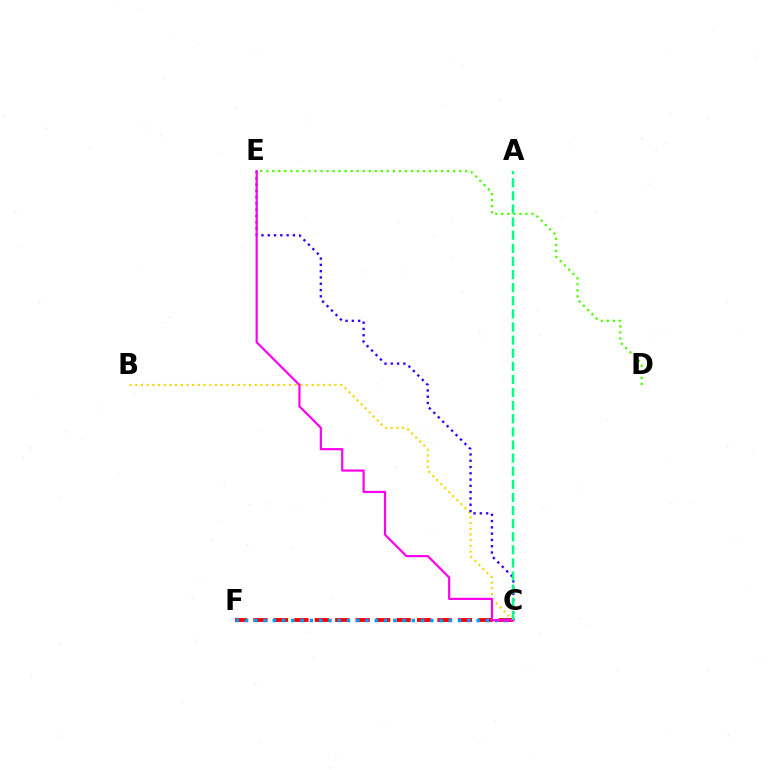{('C', 'F'): [{'color': '#ff0000', 'line_style': 'dashed', 'thickness': 2.78}, {'color': '#009eff', 'line_style': 'dotted', 'thickness': 2.52}], ('B', 'C'): [{'color': '#ffd500', 'line_style': 'dotted', 'thickness': 1.55}], ('D', 'E'): [{'color': '#4fff00', 'line_style': 'dotted', 'thickness': 1.64}], ('C', 'E'): [{'color': '#3700ff', 'line_style': 'dotted', 'thickness': 1.71}, {'color': '#ff00ed', 'line_style': 'solid', 'thickness': 1.58}], ('A', 'C'): [{'color': '#00ff86', 'line_style': 'dashed', 'thickness': 1.78}]}